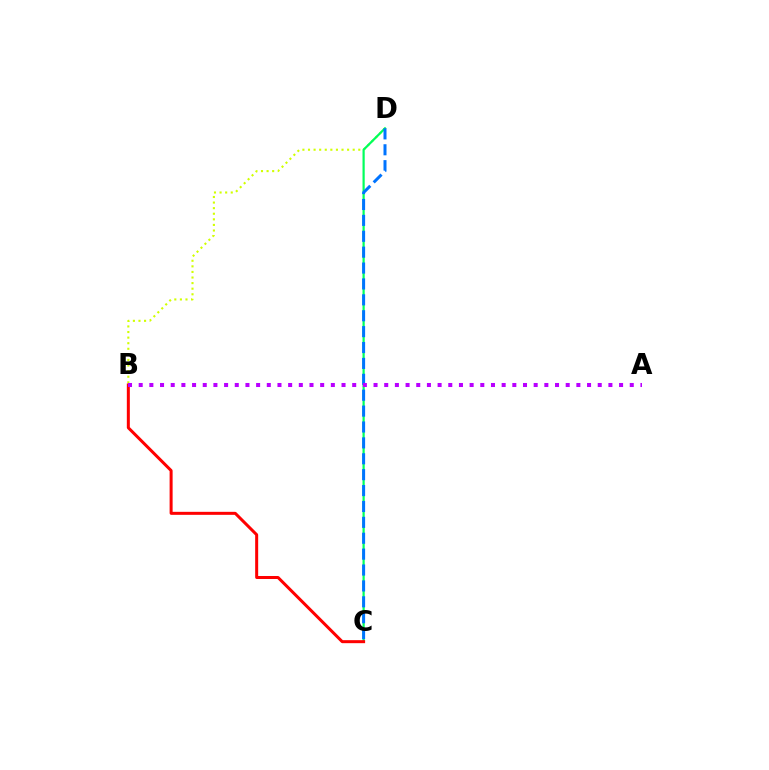{('B', 'D'): [{'color': '#d1ff00', 'line_style': 'dotted', 'thickness': 1.52}], ('C', 'D'): [{'color': '#00ff5c', 'line_style': 'solid', 'thickness': 1.59}, {'color': '#0074ff', 'line_style': 'dashed', 'thickness': 2.16}], ('B', 'C'): [{'color': '#ff0000', 'line_style': 'solid', 'thickness': 2.17}], ('A', 'B'): [{'color': '#b900ff', 'line_style': 'dotted', 'thickness': 2.9}]}